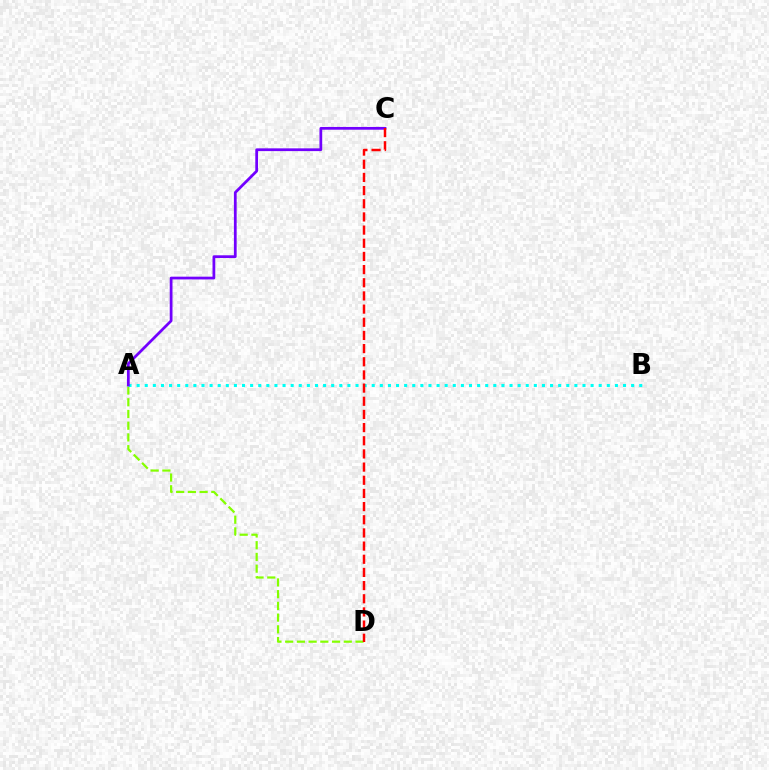{('A', 'D'): [{'color': '#84ff00', 'line_style': 'dashed', 'thickness': 1.59}], ('A', 'B'): [{'color': '#00fff6', 'line_style': 'dotted', 'thickness': 2.2}], ('A', 'C'): [{'color': '#7200ff', 'line_style': 'solid', 'thickness': 1.98}], ('C', 'D'): [{'color': '#ff0000', 'line_style': 'dashed', 'thickness': 1.79}]}